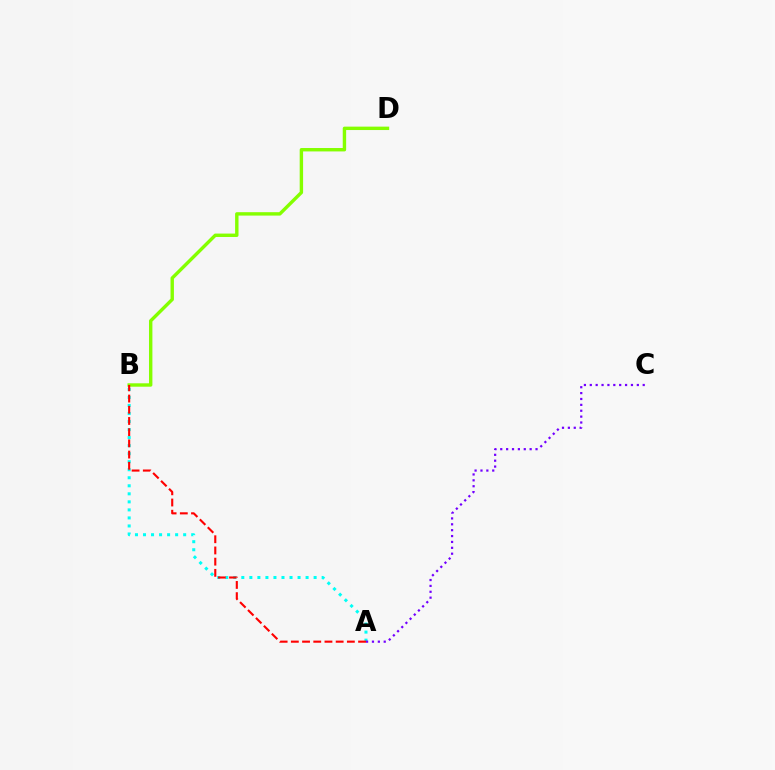{('B', 'D'): [{'color': '#84ff00', 'line_style': 'solid', 'thickness': 2.45}], ('A', 'B'): [{'color': '#00fff6', 'line_style': 'dotted', 'thickness': 2.18}, {'color': '#ff0000', 'line_style': 'dashed', 'thickness': 1.52}], ('A', 'C'): [{'color': '#7200ff', 'line_style': 'dotted', 'thickness': 1.6}]}